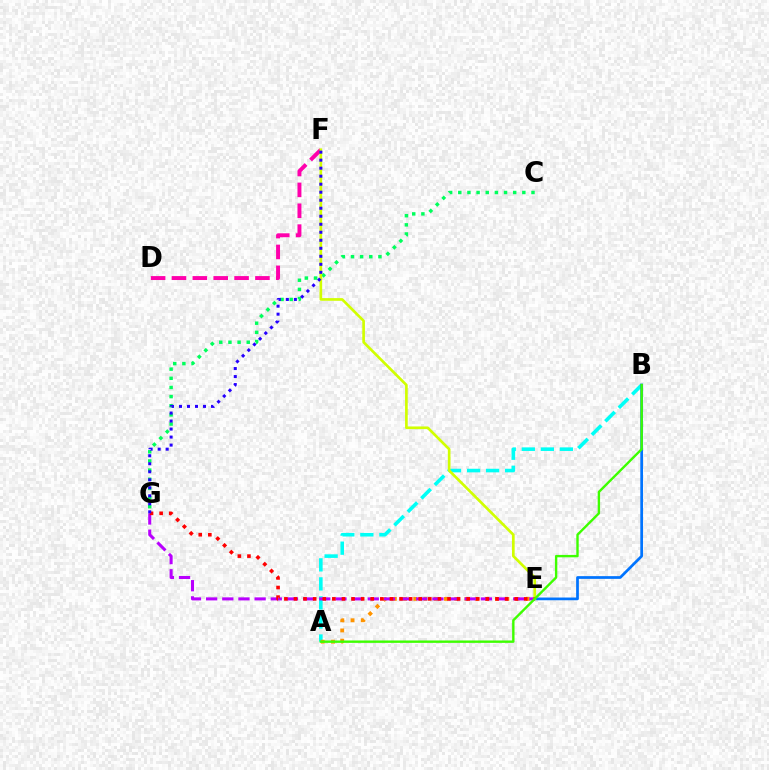{('A', 'B'): [{'color': '#00fff6', 'line_style': 'dashed', 'thickness': 2.59}, {'color': '#3dff00', 'line_style': 'solid', 'thickness': 1.72}], ('D', 'F'): [{'color': '#ff00ac', 'line_style': 'dashed', 'thickness': 2.83}], ('B', 'E'): [{'color': '#0074ff', 'line_style': 'solid', 'thickness': 1.96}], ('C', 'G'): [{'color': '#00ff5c', 'line_style': 'dotted', 'thickness': 2.49}], ('A', 'E'): [{'color': '#ff9400', 'line_style': 'dotted', 'thickness': 2.78}], ('E', 'G'): [{'color': '#b900ff', 'line_style': 'dashed', 'thickness': 2.2}, {'color': '#ff0000', 'line_style': 'dotted', 'thickness': 2.61}], ('E', 'F'): [{'color': '#d1ff00', 'line_style': 'solid', 'thickness': 1.92}], ('F', 'G'): [{'color': '#2500ff', 'line_style': 'dotted', 'thickness': 2.18}]}